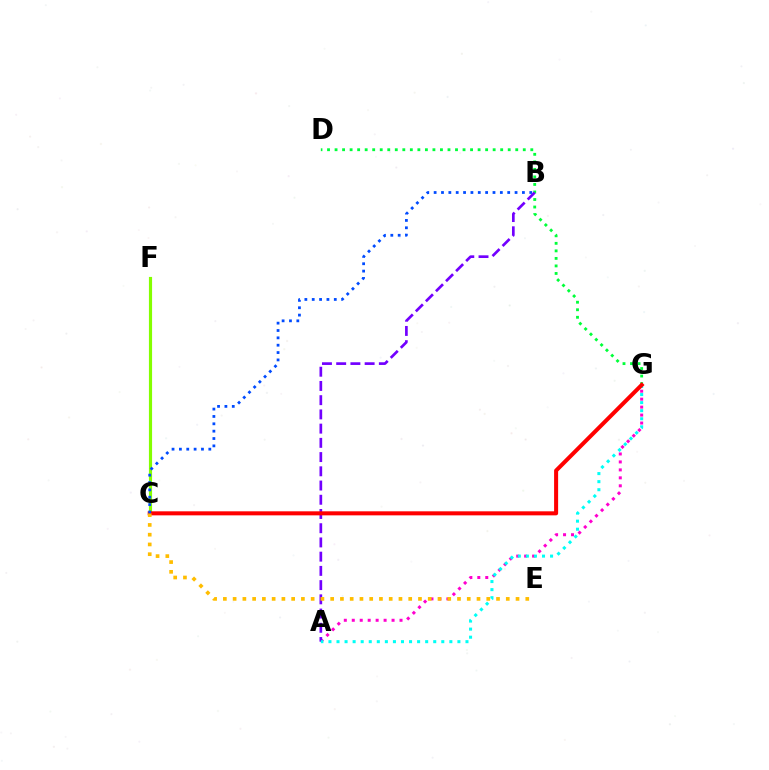{('C', 'F'): [{'color': '#84ff00', 'line_style': 'solid', 'thickness': 2.27}], ('A', 'G'): [{'color': '#ff00cf', 'line_style': 'dotted', 'thickness': 2.16}, {'color': '#00fff6', 'line_style': 'dotted', 'thickness': 2.19}], ('D', 'G'): [{'color': '#00ff39', 'line_style': 'dotted', 'thickness': 2.05}], ('A', 'B'): [{'color': '#7200ff', 'line_style': 'dashed', 'thickness': 1.93}], ('C', 'G'): [{'color': '#ff0000', 'line_style': 'solid', 'thickness': 2.9}], ('C', 'E'): [{'color': '#ffbd00', 'line_style': 'dotted', 'thickness': 2.65}], ('B', 'C'): [{'color': '#004bff', 'line_style': 'dotted', 'thickness': 2.0}]}